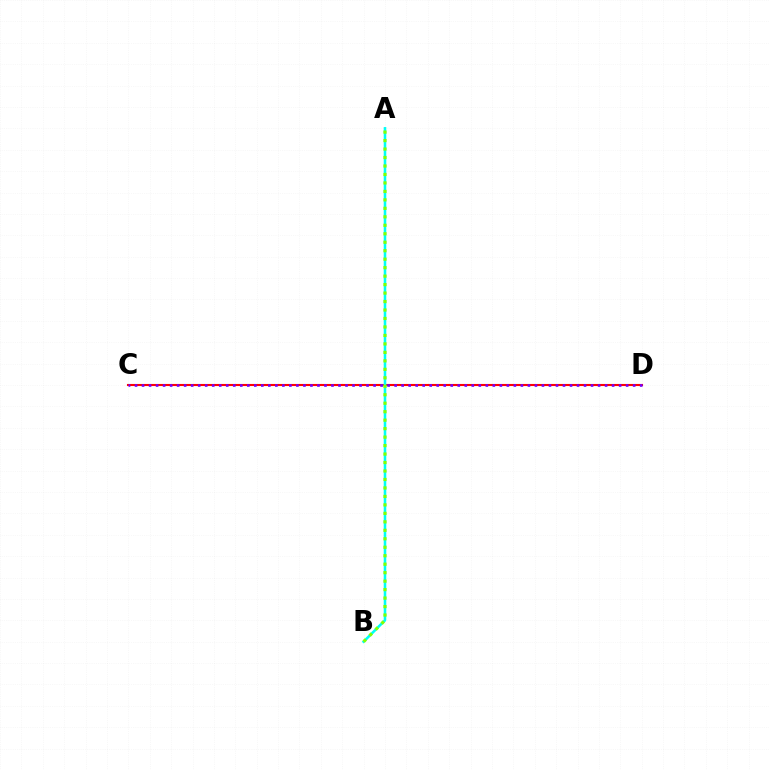{('C', 'D'): [{'color': '#ff0000', 'line_style': 'solid', 'thickness': 1.51}, {'color': '#7200ff', 'line_style': 'dotted', 'thickness': 1.91}], ('A', 'B'): [{'color': '#00fff6', 'line_style': 'solid', 'thickness': 1.85}, {'color': '#84ff00', 'line_style': 'dotted', 'thickness': 2.3}]}